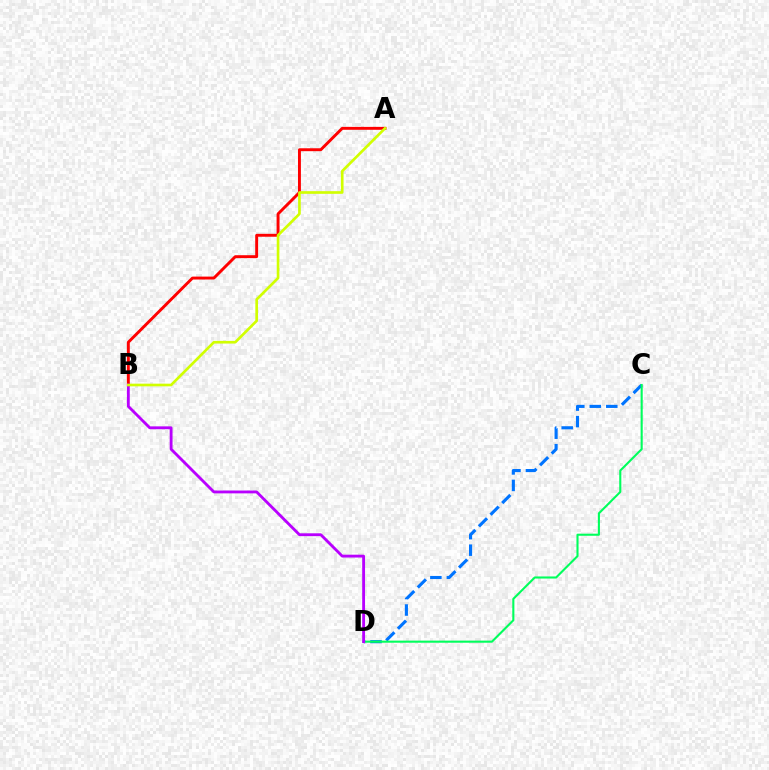{('A', 'B'): [{'color': '#ff0000', 'line_style': 'solid', 'thickness': 2.1}, {'color': '#d1ff00', 'line_style': 'solid', 'thickness': 1.92}], ('C', 'D'): [{'color': '#0074ff', 'line_style': 'dashed', 'thickness': 2.24}, {'color': '#00ff5c', 'line_style': 'solid', 'thickness': 1.51}], ('B', 'D'): [{'color': '#b900ff', 'line_style': 'solid', 'thickness': 2.05}]}